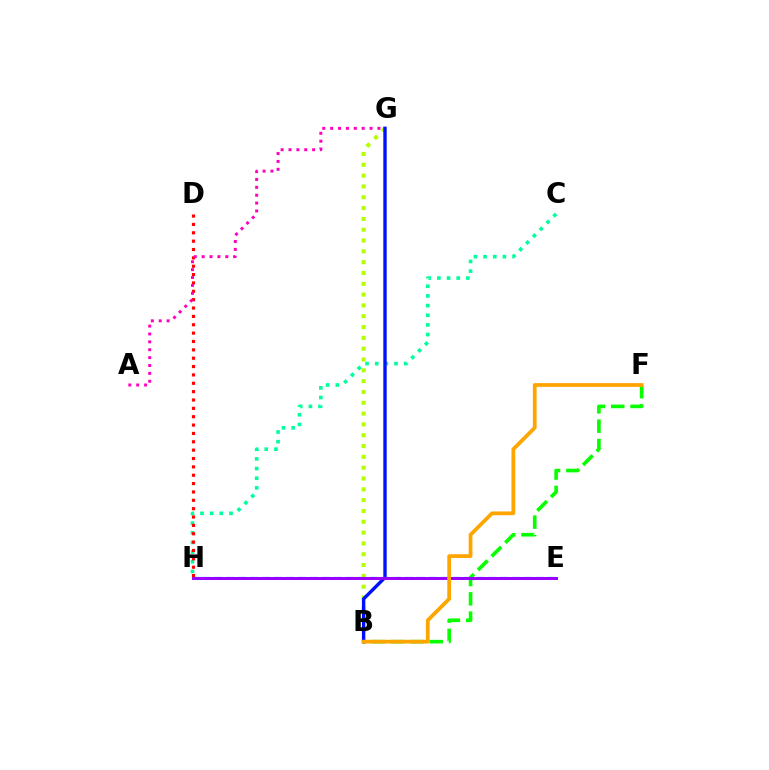{('C', 'H'): [{'color': '#00ff9d', 'line_style': 'dotted', 'thickness': 2.62}], ('B', 'F'): [{'color': '#08ff00', 'line_style': 'dashed', 'thickness': 2.62}, {'color': '#ffa500', 'line_style': 'solid', 'thickness': 2.71}], ('B', 'G'): [{'color': '#b3ff00', 'line_style': 'dotted', 'thickness': 2.94}, {'color': '#0010ff', 'line_style': 'solid', 'thickness': 2.43}], ('E', 'H'): [{'color': '#00b5ff', 'line_style': 'dashed', 'thickness': 1.62}, {'color': '#9b00ff', 'line_style': 'solid', 'thickness': 2.14}], ('D', 'H'): [{'color': '#ff0000', 'line_style': 'dotted', 'thickness': 2.27}], ('A', 'G'): [{'color': '#ff00bd', 'line_style': 'dotted', 'thickness': 2.14}]}